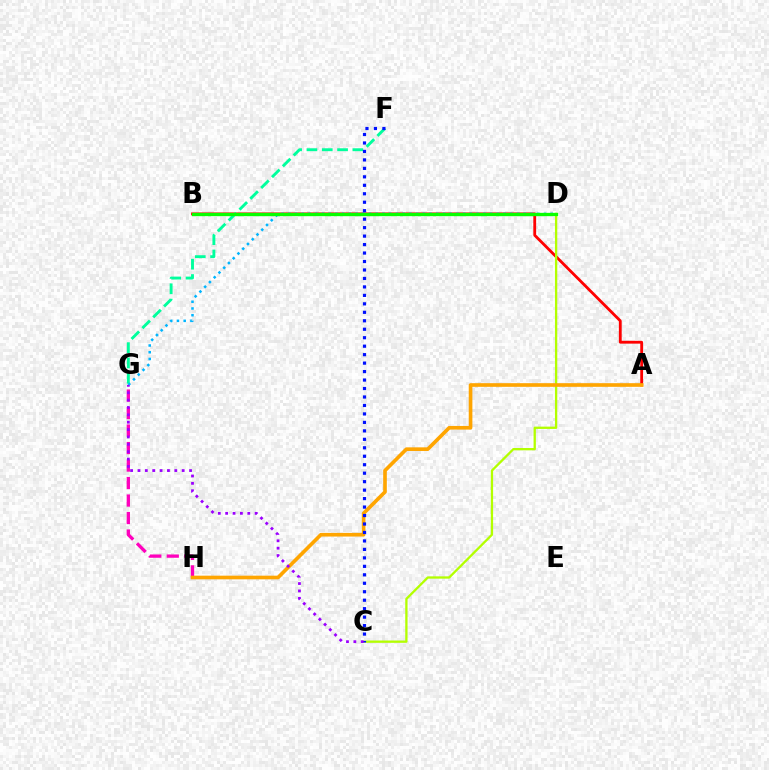{('A', 'B'): [{'color': '#ff0000', 'line_style': 'solid', 'thickness': 2.03}], ('F', 'G'): [{'color': '#00ff9d', 'line_style': 'dashed', 'thickness': 2.08}], ('G', 'H'): [{'color': '#ff00bd', 'line_style': 'dashed', 'thickness': 2.38}], ('D', 'G'): [{'color': '#00b5ff', 'line_style': 'dotted', 'thickness': 1.83}], ('C', 'D'): [{'color': '#b3ff00', 'line_style': 'solid', 'thickness': 1.66}], ('A', 'H'): [{'color': '#ffa500', 'line_style': 'solid', 'thickness': 2.63}], ('B', 'D'): [{'color': '#08ff00', 'line_style': 'solid', 'thickness': 2.39}], ('C', 'F'): [{'color': '#0010ff', 'line_style': 'dotted', 'thickness': 2.3}], ('C', 'G'): [{'color': '#9b00ff', 'line_style': 'dotted', 'thickness': 2.0}]}